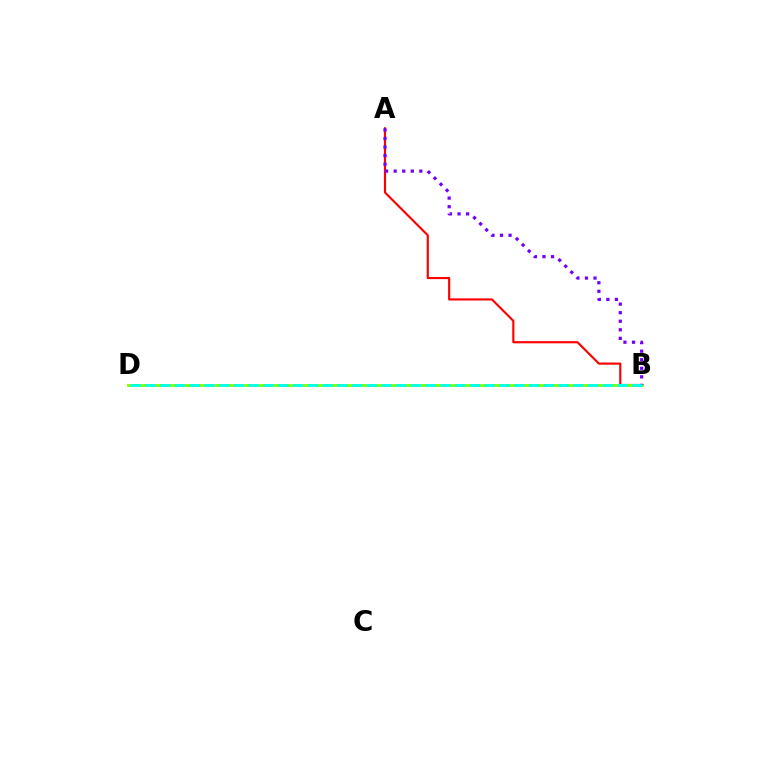{('A', 'B'): [{'color': '#ff0000', 'line_style': 'solid', 'thickness': 1.55}, {'color': '#7200ff', 'line_style': 'dotted', 'thickness': 2.32}], ('B', 'D'): [{'color': '#84ff00', 'line_style': 'solid', 'thickness': 2.09}, {'color': '#00fff6', 'line_style': 'dashed', 'thickness': 2.0}]}